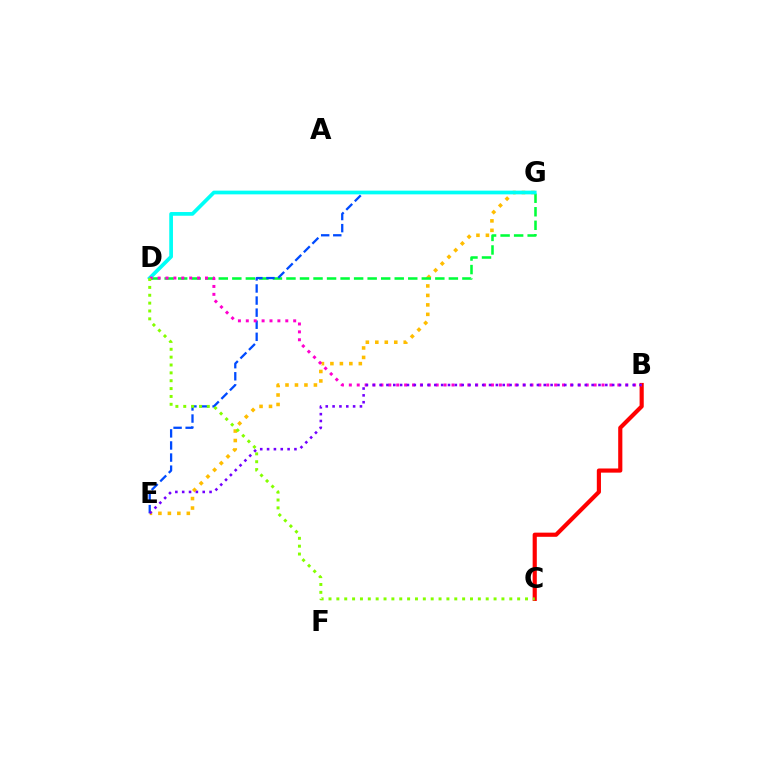{('B', 'C'): [{'color': '#ff0000', 'line_style': 'solid', 'thickness': 2.99}], ('E', 'G'): [{'color': '#ffbd00', 'line_style': 'dotted', 'thickness': 2.57}, {'color': '#004bff', 'line_style': 'dashed', 'thickness': 1.64}], ('D', 'G'): [{'color': '#00ff39', 'line_style': 'dashed', 'thickness': 1.84}, {'color': '#00fff6', 'line_style': 'solid', 'thickness': 2.67}], ('B', 'D'): [{'color': '#ff00cf', 'line_style': 'dotted', 'thickness': 2.15}], ('C', 'D'): [{'color': '#84ff00', 'line_style': 'dotted', 'thickness': 2.14}], ('B', 'E'): [{'color': '#7200ff', 'line_style': 'dotted', 'thickness': 1.86}]}